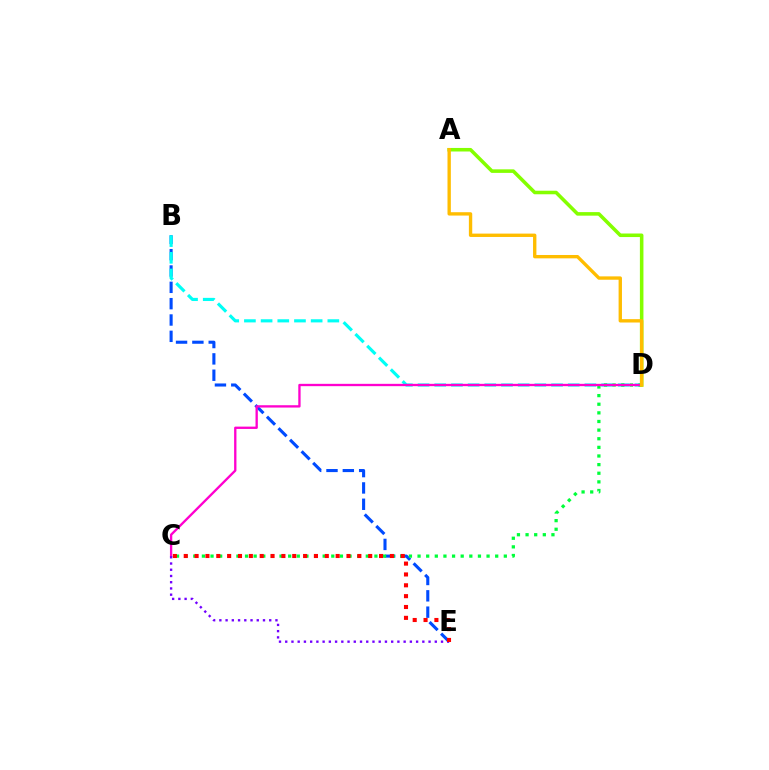{('B', 'E'): [{'color': '#004bff', 'line_style': 'dashed', 'thickness': 2.22}], ('B', 'D'): [{'color': '#00fff6', 'line_style': 'dashed', 'thickness': 2.27}], ('C', 'D'): [{'color': '#00ff39', 'line_style': 'dotted', 'thickness': 2.34}, {'color': '#ff00cf', 'line_style': 'solid', 'thickness': 1.68}], ('A', 'D'): [{'color': '#84ff00', 'line_style': 'solid', 'thickness': 2.55}, {'color': '#ffbd00', 'line_style': 'solid', 'thickness': 2.42}], ('C', 'E'): [{'color': '#7200ff', 'line_style': 'dotted', 'thickness': 1.69}, {'color': '#ff0000', 'line_style': 'dotted', 'thickness': 2.95}]}